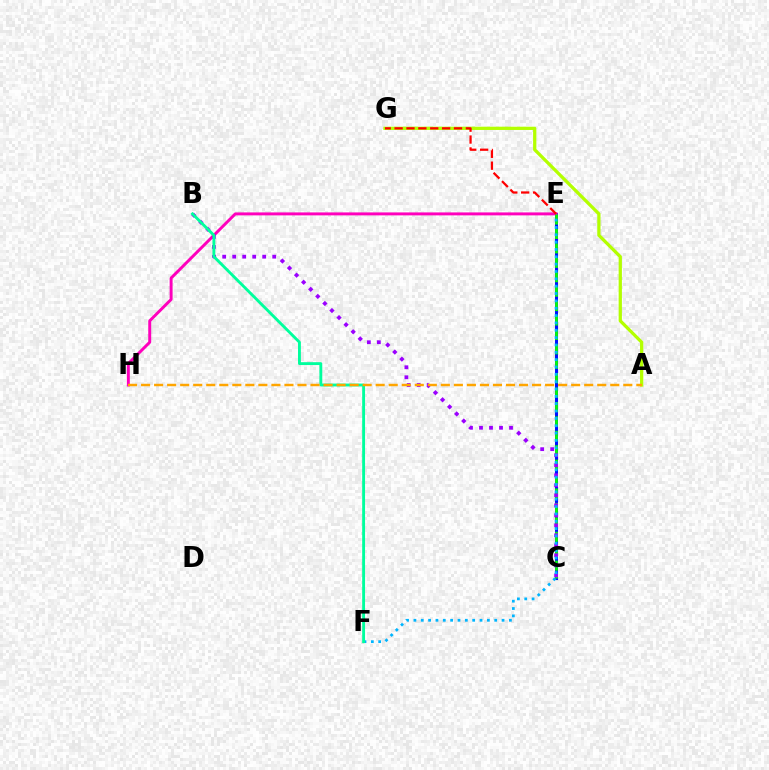{('C', 'E'): [{'color': '#0010ff', 'line_style': 'solid', 'thickness': 2.17}, {'color': '#08ff00', 'line_style': 'dashed', 'thickness': 1.96}], ('A', 'G'): [{'color': '#b3ff00', 'line_style': 'solid', 'thickness': 2.35}], ('E', 'H'): [{'color': '#ff00bd', 'line_style': 'solid', 'thickness': 2.12}], ('B', 'C'): [{'color': '#9b00ff', 'line_style': 'dotted', 'thickness': 2.72}], ('E', 'F'): [{'color': '#00b5ff', 'line_style': 'dotted', 'thickness': 2.0}], ('E', 'G'): [{'color': '#ff0000', 'line_style': 'dashed', 'thickness': 1.61}], ('B', 'F'): [{'color': '#00ff9d', 'line_style': 'solid', 'thickness': 2.06}], ('A', 'H'): [{'color': '#ffa500', 'line_style': 'dashed', 'thickness': 1.77}]}